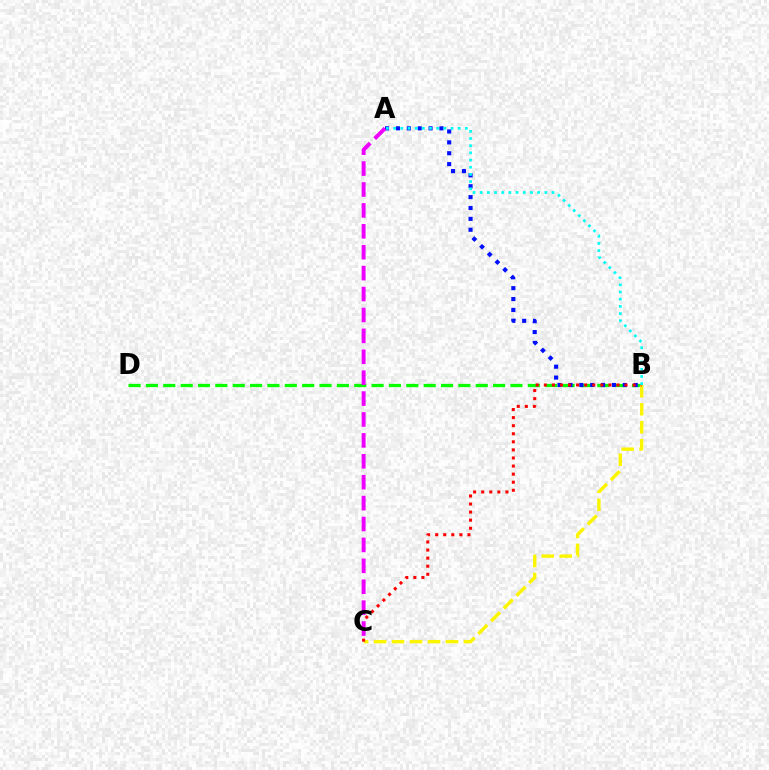{('B', 'D'): [{'color': '#08ff00', 'line_style': 'dashed', 'thickness': 2.36}], ('A', 'B'): [{'color': '#0010ff', 'line_style': 'dotted', 'thickness': 2.96}, {'color': '#00fff6', 'line_style': 'dotted', 'thickness': 1.95}], ('B', 'C'): [{'color': '#fcf500', 'line_style': 'dashed', 'thickness': 2.44}, {'color': '#ff0000', 'line_style': 'dotted', 'thickness': 2.19}], ('A', 'C'): [{'color': '#ee00ff', 'line_style': 'dashed', 'thickness': 2.84}]}